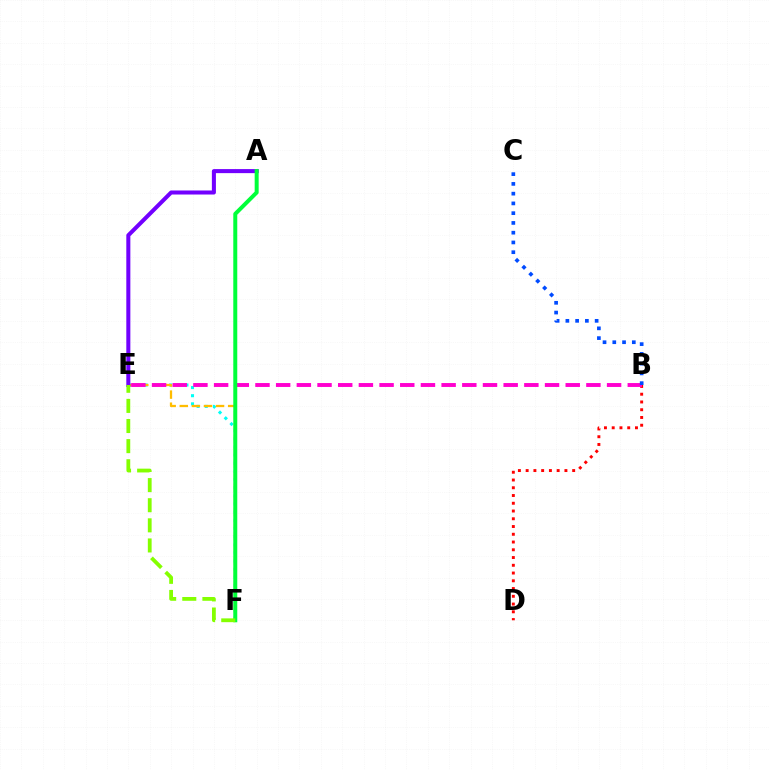{('E', 'F'): [{'color': '#00fff6', 'line_style': 'dotted', 'thickness': 2.21}, {'color': '#ffbd00', 'line_style': 'dashed', 'thickness': 1.64}, {'color': '#84ff00', 'line_style': 'dashed', 'thickness': 2.73}], ('A', 'E'): [{'color': '#7200ff', 'line_style': 'solid', 'thickness': 2.91}], ('B', 'D'): [{'color': '#ff0000', 'line_style': 'dotted', 'thickness': 2.11}], ('B', 'E'): [{'color': '#ff00cf', 'line_style': 'dashed', 'thickness': 2.81}], ('B', 'C'): [{'color': '#004bff', 'line_style': 'dotted', 'thickness': 2.65}], ('A', 'F'): [{'color': '#00ff39', 'line_style': 'solid', 'thickness': 2.87}]}